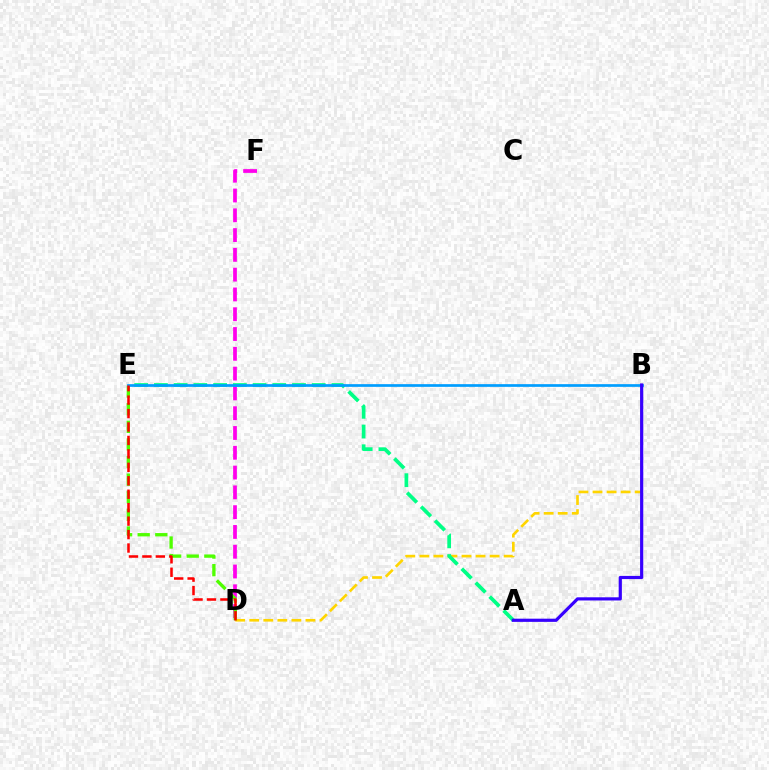{('D', 'F'): [{'color': '#ff00ed', 'line_style': 'dashed', 'thickness': 2.69}], ('B', 'D'): [{'color': '#ffd500', 'line_style': 'dashed', 'thickness': 1.91}], ('D', 'E'): [{'color': '#4fff00', 'line_style': 'dashed', 'thickness': 2.39}, {'color': '#ff0000', 'line_style': 'dashed', 'thickness': 1.83}], ('A', 'E'): [{'color': '#00ff86', 'line_style': 'dashed', 'thickness': 2.68}], ('B', 'E'): [{'color': '#009eff', 'line_style': 'solid', 'thickness': 1.95}], ('A', 'B'): [{'color': '#3700ff', 'line_style': 'solid', 'thickness': 2.29}]}